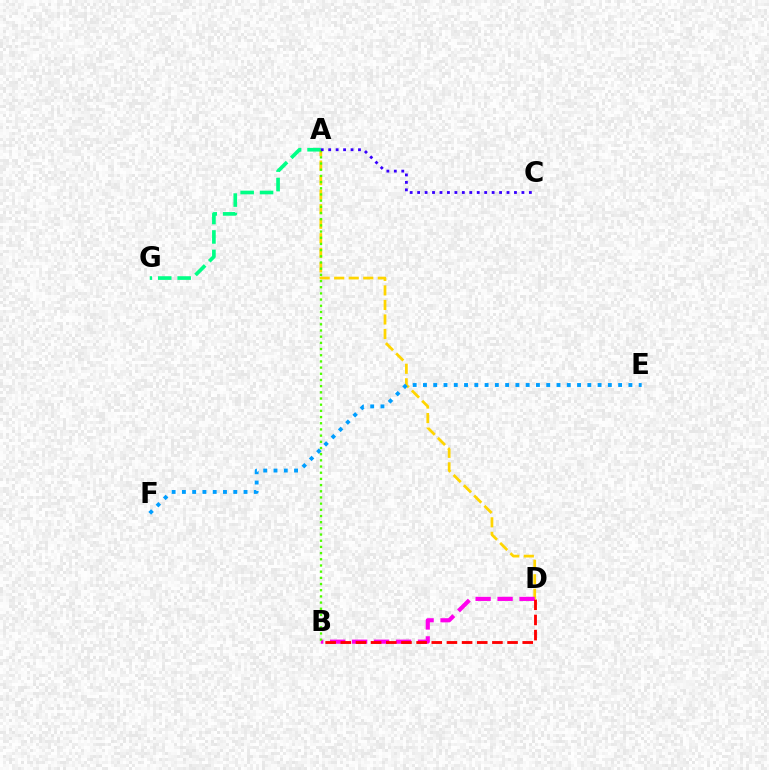{('A', 'D'): [{'color': '#ffd500', 'line_style': 'dashed', 'thickness': 1.97}], ('B', 'D'): [{'color': '#ff00ed', 'line_style': 'dashed', 'thickness': 2.98}, {'color': '#ff0000', 'line_style': 'dashed', 'thickness': 2.06}], ('A', 'G'): [{'color': '#00ff86', 'line_style': 'dashed', 'thickness': 2.64}], ('A', 'B'): [{'color': '#4fff00', 'line_style': 'dotted', 'thickness': 1.68}], ('A', 'C'): [{'color': '#3700ff', 'line_style': 'dotted', 'thickness': 2.02}], ('E', 'F'): [{'color': '#009eff', 'line_style': 'dotted', 'thickness': 2.79}]}